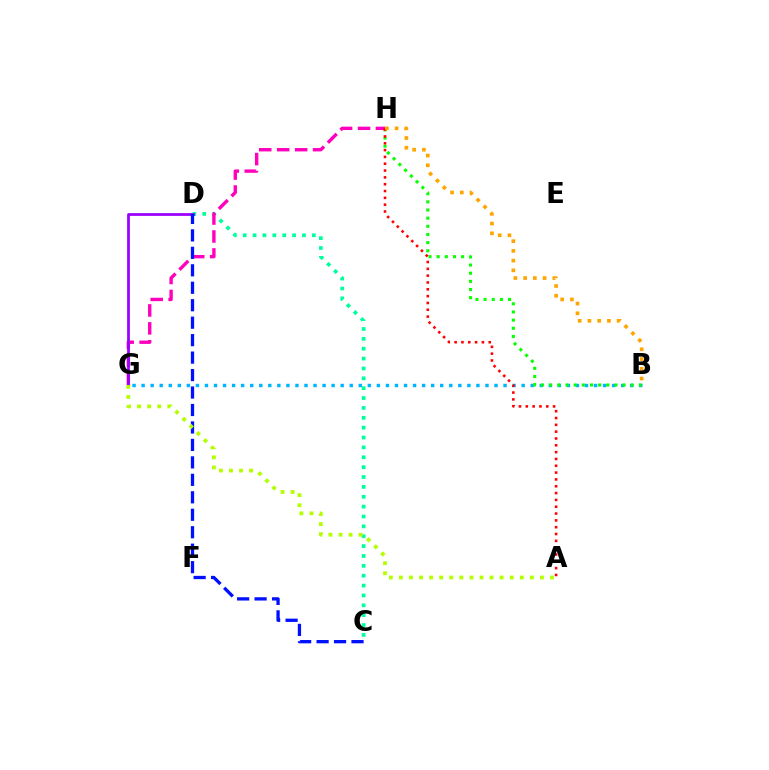{('B', 'G'): [{'color': '#00b5ff', 'line_style': 'dotted', 'thickness': 2.46}], ('B', 'H'): [{'color': '#08ff00', 'line_style': 'dotted', 'thickness': 2.22}, {'color': '#ffa500', 'line_style': 'dotted', 'thickness': 2.65}], ('C', 'D'): [{'color': '#00ff9d', 'line_style': 'dotted', 'thickness': 2.68}, {'color': '#0010ff', 'line_style': 'dashed', 'thickness': 2.37}], ('G', 'H'): [{'color': '#ff00bd', 'line_style': 'dashed', 'thickness': 2.44}], ('D', 'G'): [{'color': '#9b00ff', 'line_style': 'solid', 'thickness': 1.99}], ('A', 'H'): [{'color': '#ff0000', 'line_style': 'dotted', 'thickness': 1.85}], ('A', 'G'): [{'color': '#b3ff00', 'line_style': 'dotted', 'thickness': 2.74}]}